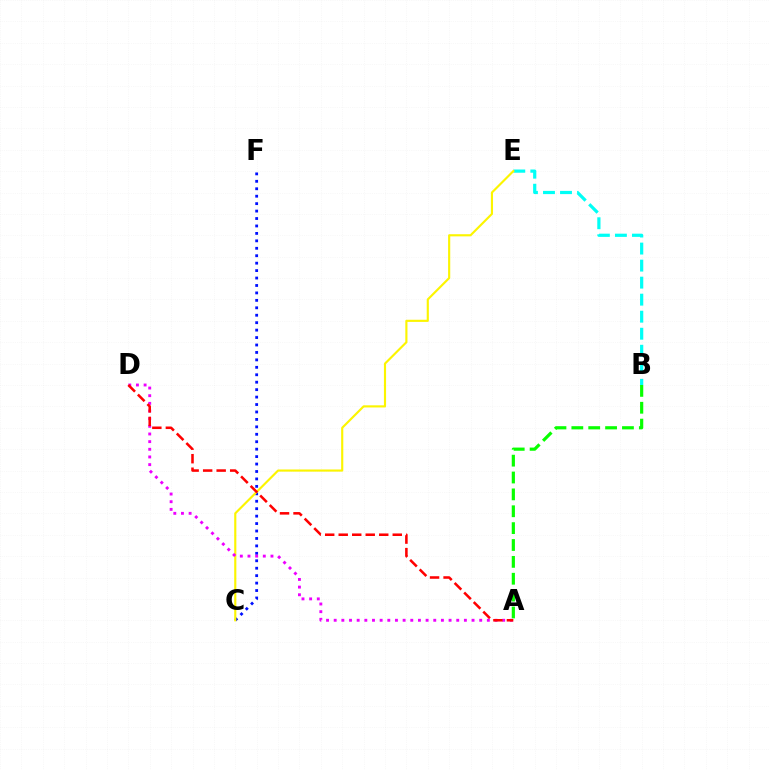{('A', 'B'): [{'color': '#08ff00', 'line_style': 'dashed', 'thickness': 2.29}], ('C', 'F'): [{'color': '#0010ff', 'line_style': 'dotted', 'thickness': 2.02}], ('B', 'E'): [{'color': '#00fff6', 'line_style': 'dashed', 'thickness': 2.31}], ('C', 'E'): [{'color': '#fcf500', 'line_style': 'solid', 'thickness': 1.54}], ('A', 'D'): [{'color': '#ee00ff', 'line_style': 'dotted', 'thickness': 2.08}, {'color': '#ff0000', 'line_style': 'dashed', 'thickness': 1.84}]}